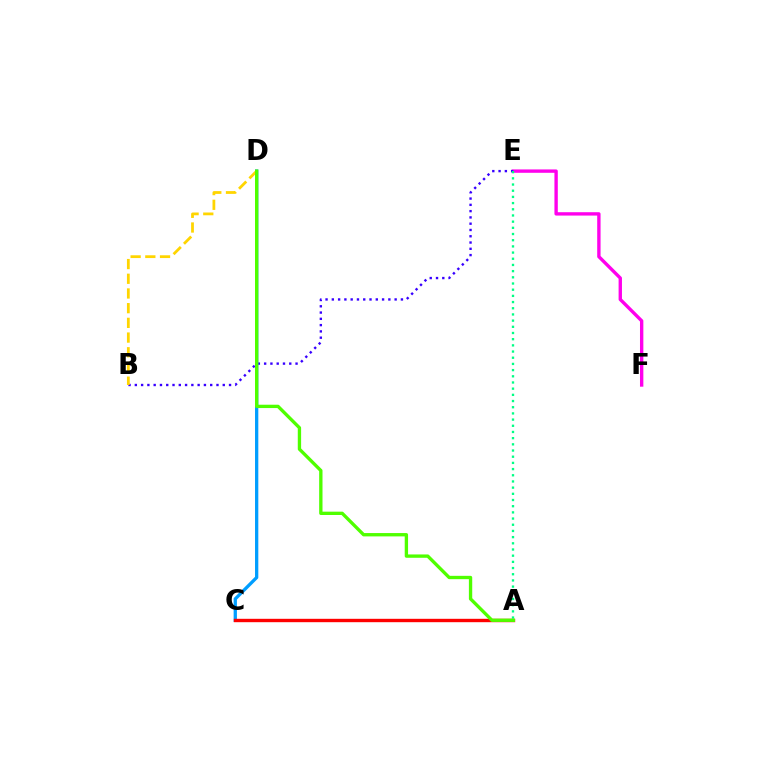{('E', 'F'): [{'color': '#ff00ed', 'line_style': 'solid', 'thickness': 2.42}], ('B', 'E'): [{'color': '#3700ff', 'line_style': 'dotted', 'thickness': 1.71}], ('B', 'D'): [{'color': '#ffd500', 'line_style': 'dashed', 'thickness': 2.0}], ('C', 'D'): [{'color': '#009eff', 'line_style': 'solid', 'thickness': 2.37}], ('A', 'C'): [{'color': '#ff0000', 'line_style': 'solid', 'thickness': 2.44}], ('A', 'E'): [{'color': '#00ff86', 'line_style': 'dotted', 'thickness': 1.68}], ('A', 'D'): [{'color': '#4fff00', 'line_style': 'solid', 'thickness': 2.4}]}